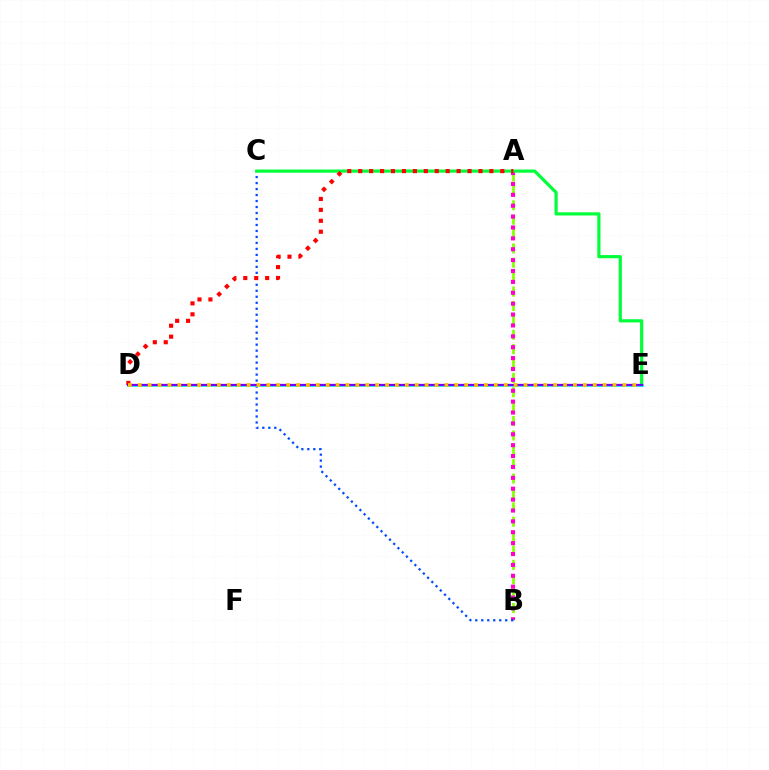{('A', 'B'): [{'color': '#84ff00', 'line_style': 'dashed', 'thickness': 1.95}, {'color': '#ff00cf', 'line_style': 'dotted', 'thickness': 2.96}], ('B', 'C'): [{'color': '#004bff', 'line_style': 'dotted', 'thickness': 1.63}], ('C', 'E'): [{'color': '#00ff39', 'line_style': 'solid', 'thickness': 2.29}], ('A', 'D'): [{'color': '#ff0000', 'line_style': 'dotted', 'thickness': 2.97}], ('D', 'E'): [{'color': '#00fff6', 'line_style': 'solid', 'thickness': 1.86}, {'color': '#7200ff', 'line_style': 'solid', 'thickness': 1.63}, {'color': '#ffbd00', 'line_style': 'dotted', 'thickness': 2.69}]}